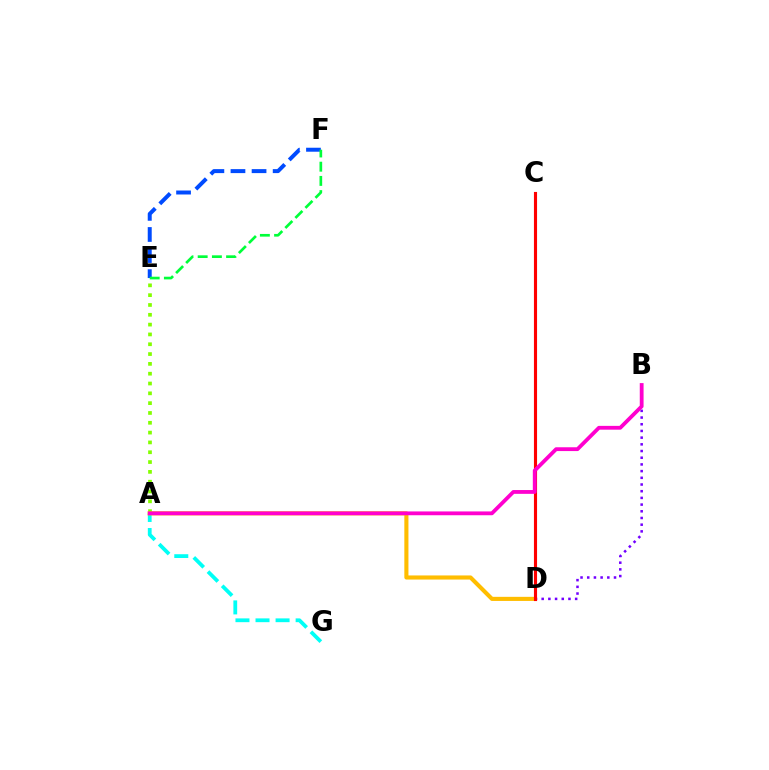{('E', 'F'): [{'color': '#004bff', 'line_style': 'dashed', 'thickness': 2.87}, {'color': '#00ff39', 'line_style': 'dashed', 'thickness': 1.93}], ('B', 'D'): [{'color': '#7200ff', 'line_style': 'dotted', 'thickness': 1.82}], ('A', 'G'): [{'color': '#00fff6', 'line_style': 'dashed', 'thickness': 2.72}], ('A', 'E'): [{'color': '#84ff00', 'line_style': 'dotted', 'thickness': 2.67}], ('A', 'D'): [{'color': '#ffbd00', 'line_style': 'solid', 'thickness': 2.96}], ('C', 'D'): [{'color': '#ff0000', 'line_style': 'solid', 'thickness': 2.24}], ('A', 'B'): [{'color': '#ff00cf', 'line_style': 'solid', 'thickness': 2.74}]}